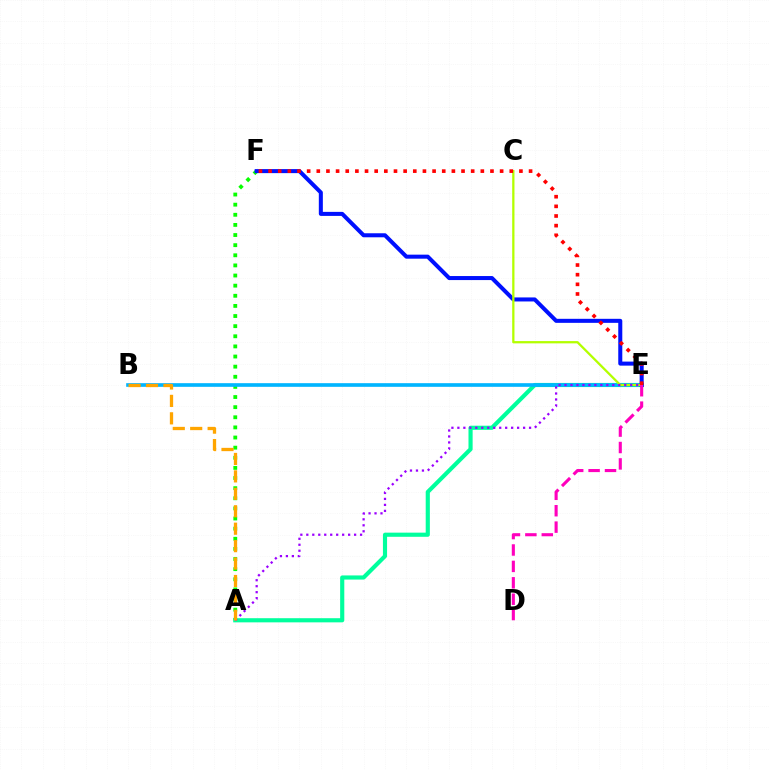{('A', 'F'): [{'color': '#08ff00', 'line_style': 'dotted', 'thickness': 2.75}], ('A', 'E'): [{'color': '#00ff9d', 'line_style': 'solid', 'thickness': 2.98}, {'color': '#9b00ff', 'line_style': 'dotted', 'thickness': 1.62}], ('B', 'E'): [{'color': '#00b5ff', 'line_style': 'solid', 'thickness': 2.63}], ('E', 'F'): [{'color': '#0010ff', 'line_style': 'solid', 'thickness': 2.9}, {'color': '#ff0000', 'line_style': 'dotted', 'thickness': 2.62}], ('C', 'E'): [{'color': '#b3ff00', 'line_style': 'solid', 'thickness': 1.64}], ('D', 'E'): [{'color': '#ff00bd', 'line_style': 'dashed', 'thickness': 2.23}], ('A', 'B'): [{'color': '#ffa500', 'line_style': 'dashed', 'thickness': 2.37}]}